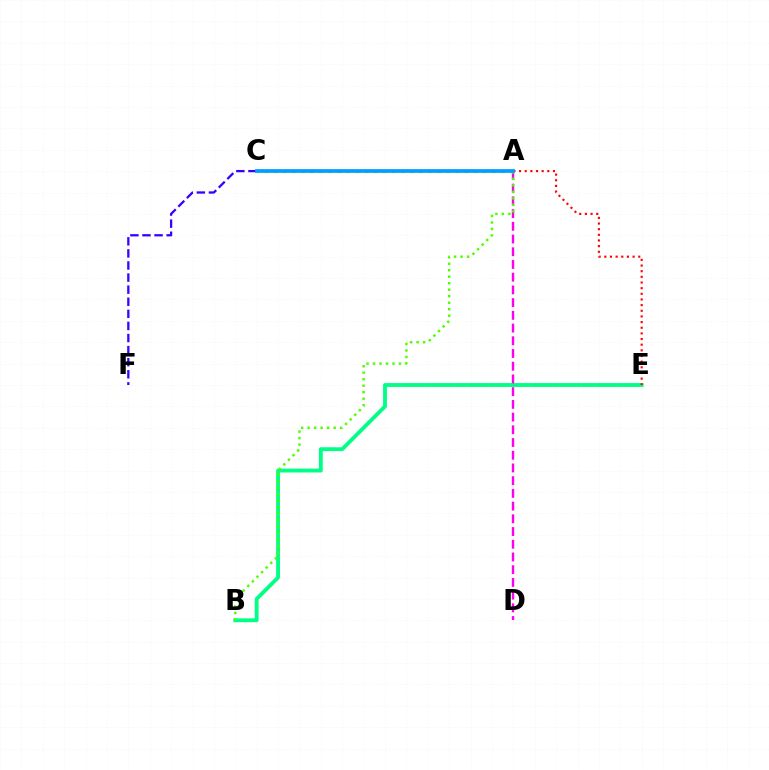{('B', 'E'): [{'color': '#00ff86', 'line_style': 'solid', 'thickness': 2.77}], ('A', 'D'): [{'color': '#ff00ed', 'line_style': 'dashed', 'thickness': 1.73}], ('A', 'E'): [{'color': '#ff0000', 'line_style': 'dotted', 'thickness': 1.54}], ('A', 'C'): [{'color': '#ffd500', 'line_style': 'dotted', 'thickness': 2.47}, {'color': '#009eff', 'line_style': 'solid', 'thickness': 2.69}], ('A', 'B'): [{'color': '#4fff00', 'line_style': 'dotted', 'thickness': 1.77}], ('C', 'F'): [{'color': '#3700ff', 'line_style': 'dashed', 'thickness': 1.64}]}